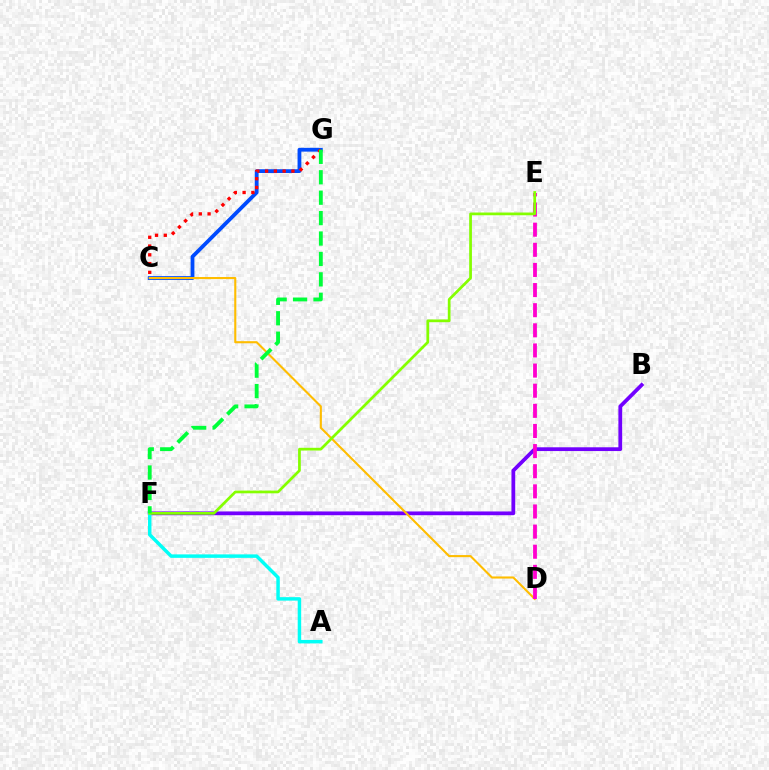{('B', 'F'): [{'color': '#7200ff', 'line_style': 'solid', 'thickness': 2.71}], ('C', 'G'): [{'color': '#004bff', 'line_style': 'solid', 'thickness': 2.73}, {'color': '#ff0000', 'line_style': 'dotted', 'thickness': 2.38}], ('A', 'F'): [{'color': '#00fff6', 'line_style': 'solid', 'thickness': 2.49}], ('C', 'D'): [{'color': '#ffbd00', 'line_style': 'solid', 'thickness': 1.51}], ('D', 'E'): [{'color': '#ff00cf', 'line_style': 'dashed', 'thickness': 2.73}], ('E', 'F'): [{'color': '#84ff00', 'line_style': 'solid', 'thickness': 1.97}], ('F', 'G'): [{'color': '#00ff39', 'line_style': 'dashed', 'thickness': 2.77}]}